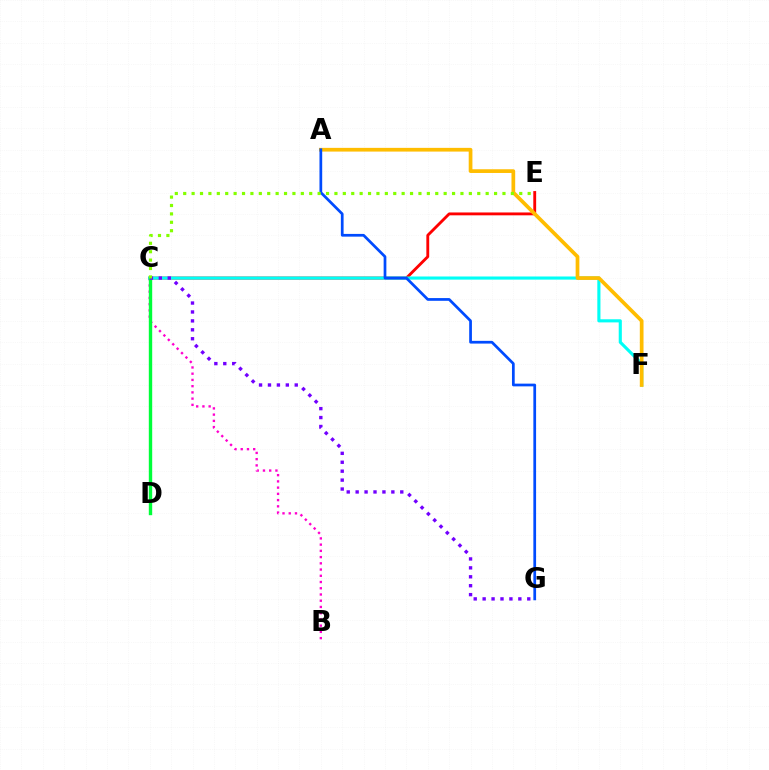{('C', 'E'): [{'color': '#ff0000', 'line_style': 'solid', 'thickness': 2.06}, {'color': '#84ff00', 'line_style': 'dotted', 'thickness': 2.28}], ('B', 'C'): [{'color': '#ff00cf', 'line_style': 'dotted', 'thickness': 1.69}], ('C', 'F'): [{'color': '#00fff6', 'line_style': 'solid', 'thickness': 2.25}], ('C', 'D'): [{'color': '#00ff39', 'line_style': 'solid', 'thickness': 2.44}], ('A', 'F'): [{'color': '#ffbd00', 'line_style': 'solid', 'thickness': 2.68}], ('C', 'G'): [{'color': '#7200ff', 'line_style': 'dotted', 'thickness': 2.42}], ('A', 'G'): [{'color': '#004bff', 'line_style': 'solid', 'thickness': 1.96}]}